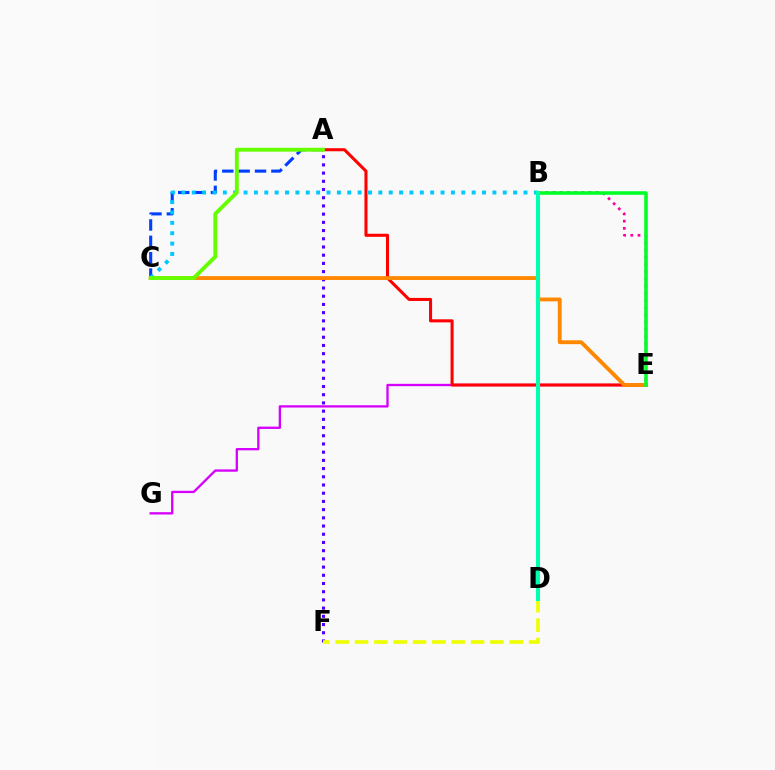{('E', 'G'): [{'color': '#d600ff', 'line_style': 'solid', 'thickness': 1.67}], ('A', 'C'): [{'color': '#003fff', 'line_style': 'dashed', 'thickness': 2.22}, {'color': '#66ff00', 'line_style': 'solid', 'thickness': 2.79}], ('A', 'F'): [{'color': '#4f00ff', 'line_style': 'dotted', 'thickness': 2.23}], ('A', 'E'): [{'color': '#ff0000', 'line_style': 'solid', 'thickness': 2.2}], ('B', 'E'): [{'color': '#ff00a0', 'line_style': 'dotted', 'thickness': 1.96}, {'color': '#00ff27', 'line_style': 'solid', 'thickness': 2.57}], ('C', 'E'): [{'color': '#ff8800', 'line_style': 'solid', 'thickness': 2.78}], ('D', 'F'): [{'color': '#eeff00', 'line_style': 'dashed', 'thickness': 2.63}], ('B', 'C'): [{'color': '#00c7ff', 'line_style': 'dotted', 'thickness': 2.82}], ('B', 'D'): [{'color': '#00ffaf', 'line_style': 'solid', 'thickness': 2.92}]}